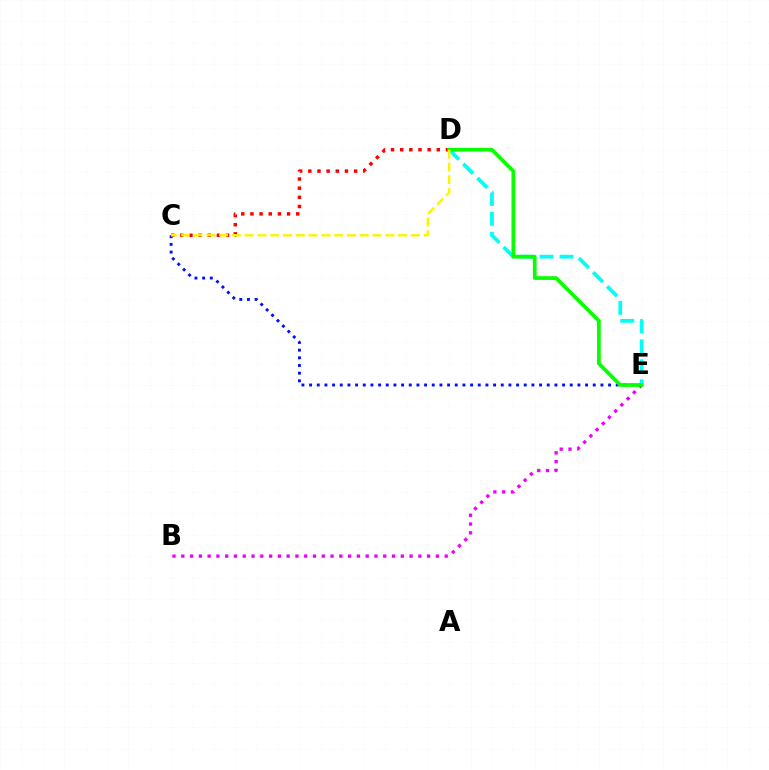{('B', 'E'): [{'color': '#ee00ff', 'line_style': 'dotted', 'thickness': 2.39}], ('C', 'E'): [{'color': '#0010ff', 'line_style': 'dotted', 'thickness': 2.08}], ('D', 'E'): [{'color': '#00fff6', 'line_style': 'dashed', 'thickness': 2.71}, {'color': '#08ff00', 'line_style': 'solid', 'thickness': 2.67}], ('C', 'D'): [{'color': '#ff0000', 'line_style': 'dotted', 'thickness': 2.49}, {'color': '#fcf500', 'line_style': 'dashed', 'thickness': 1.74}]}